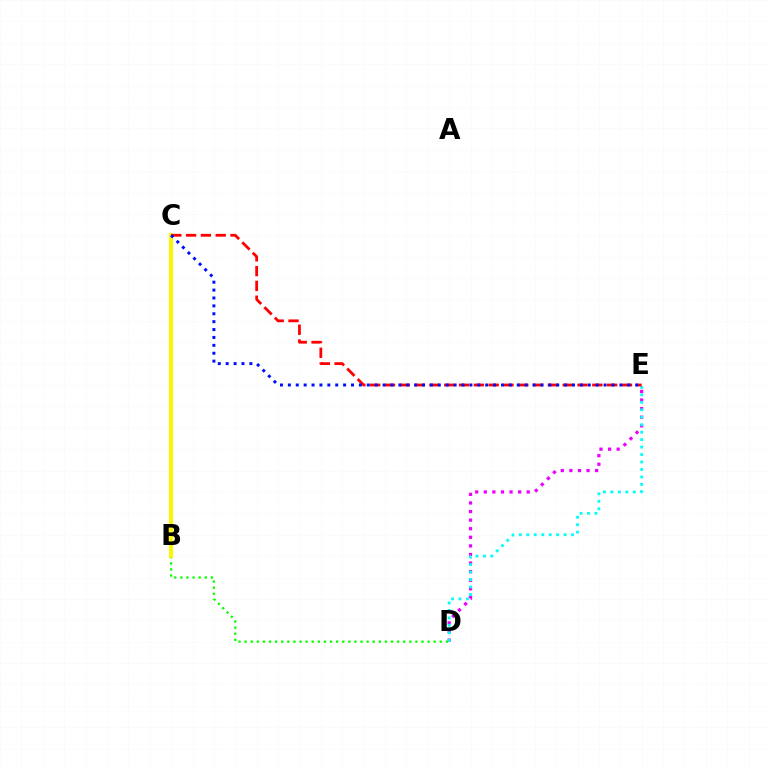{('D', 'E'): [{'color': '#ee00ff', 'line_style': 'dotted', 'thickness': 2.33}, {'color': '#00fff6', 'line_style': 'dotted', 'thickness': 2.03}], ('B', 'D'): [{'color': '#08ff00', 'line_style': 'dotted', 'thickness': 1.66}], ('B', 'C'): [{'color': '#fcf500', 'line_style': 'solid', 'thickness': 2.92}], ('C', 'E'): [{'color': '#ff0000', 'line_style': 'dashed', 'thickness': 2.01}, {'color': '#0010ff', 'line_style': 'dotted', 'thickness': 2.14}]}